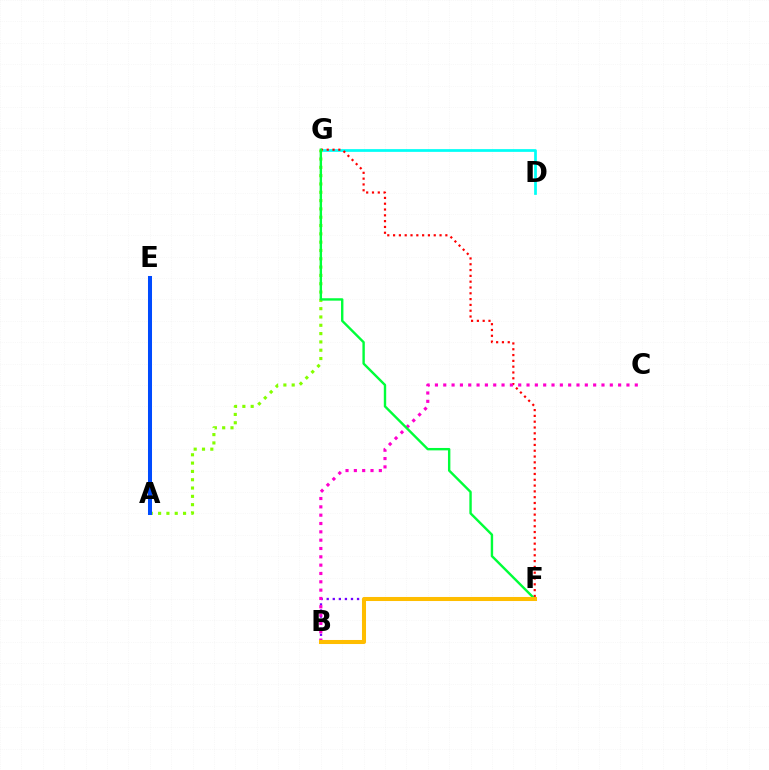{('B', 'F'): [{'color': '#7200ff', 'line_style': 'dotted', 'thickness': 1.65}, {'color': '#ffbd00', 'line_style': 'solid', 'thickness': 2.91}], ('D', 'G'): [{'color': '#00fff6', 'line_style': 'solid', 'thickness': 1.96}], ('F', 'G'): [{'color': '#ff0000', 'line_style': 'dotted', 'thickness': 1.58}, {'color': '#00ff39', 'line_style': 'solid', 'thickness': 1.73}], ('B', 'C'): [{'color': '#ff00cf', 'line_style': 'dotted', 'thickness': 2.26}], ('A', 'G'): [{'color': '#84ff00', 'line_style': 'dotted', 'thickness': 2.26}], ('A', 'E'): [{'color': '#004bff', 'line_style': 'solid', 'thickness': 2.9}]}